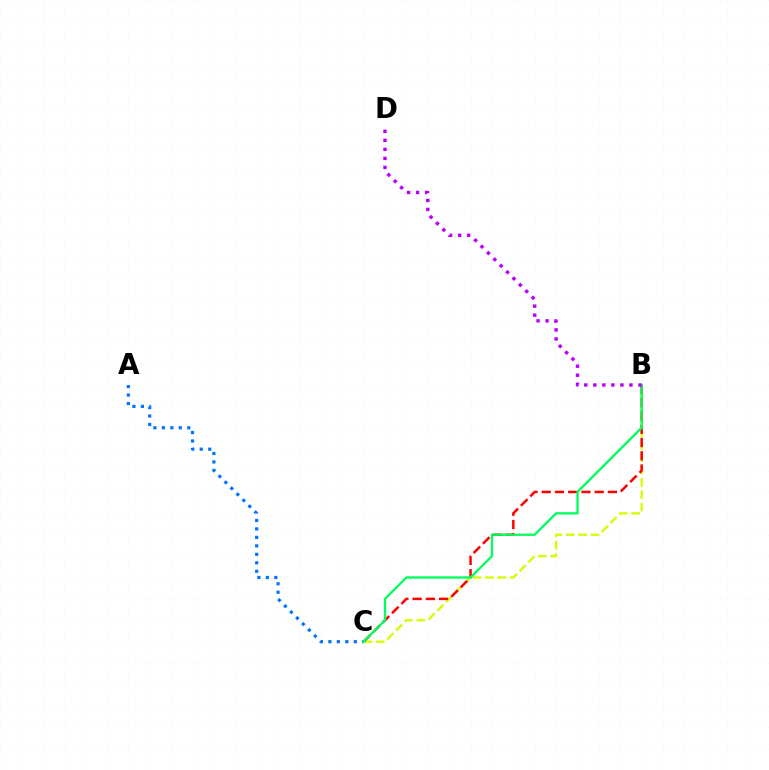{('B', 'C'): [{'color': '#d1ff00', 'line_style': 'dashed', 'thickness': 1.68}, {'color': '#ff0000', 'line_style': 'dashed', 'thickness': 1.8}, {'color': '#00ff5c', 'line_style': 'solid', 'thickness': 1.66}], ('A', 'C'): [{'color': '#0074ff', 'line_style': 'dotted', 'thickness': 2.3}], ('B', 'D'): [{'color': '#b900ff', 'line_style': 'dotted', 'thickness': 2.45}]}